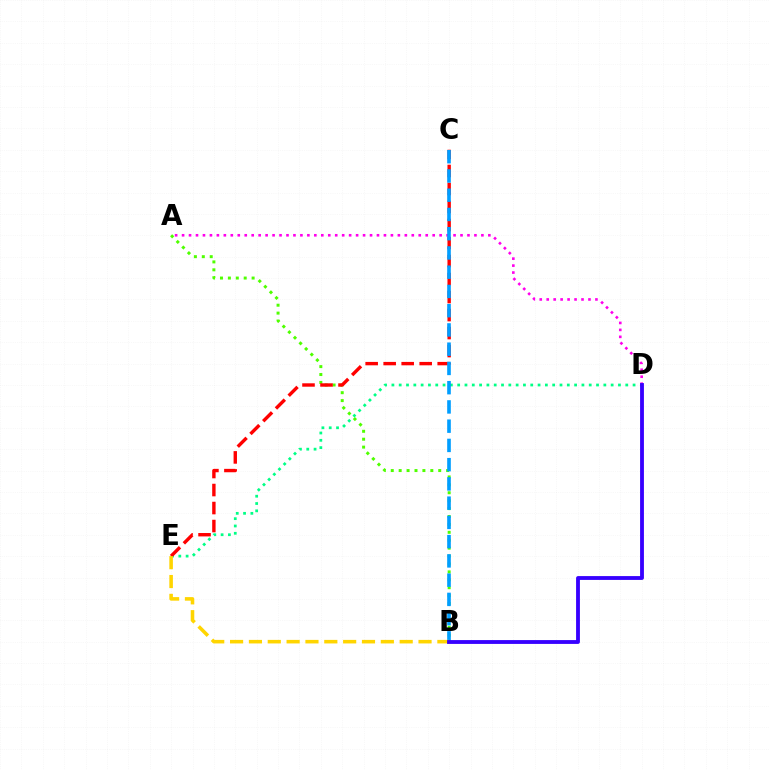{('D', 'E'): [{'color': '#00ff86', 'line_style': 'dotted', 'thickness': 1.99}], ('A', 'D'): [{'color': '#ff00ed', 'line_style': 'dotted', 'thickness': 1.89}], ('A', 'B'): [{'color': '#4fff00', 'line_style': 'dotted', 'thickness': 2.15}], ('C', 'E'): [{'color': '#ff0000', 'line_style': 'dashed', 'thickness': 2.45}], ('B', 'C'): [{'color': '#009eff', 'line_style': 'dashed', 'thickness': 2.61}], ('B', 'E'): [{'color': '#ffd500', 'line_style': 'dashed', 'thickness': 2.56}], ('B', 'D'): [{'color': '#3700ff', 'line_style': 'solid', 'thickness': 2.76}]}